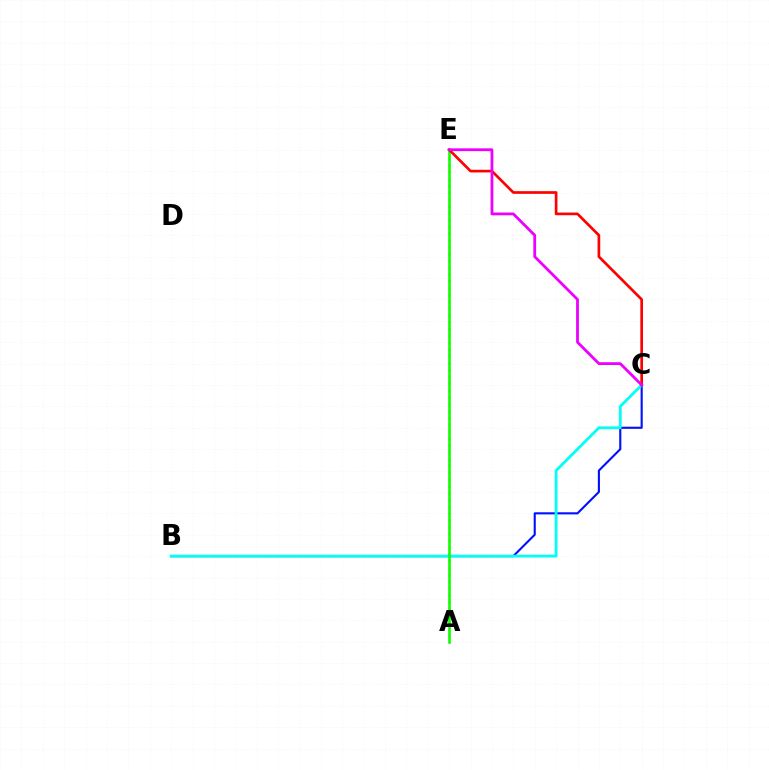{('B', 'C'): [{'color': '#0010ff', 'line_style': 'solid', 'thickness': 1.52}, {'color': '#00fff6', 'line_style': 'solid', 'thickness': 2.01}], ('A', 'E'): [{'color': '#fcf500', 'line_style': 'dotted', 'thickness': 1.86}, {'color': '#08ff00', 'line_style': 'solid', 'thickness': 1.85}], ('C', 'E'): [{'color': '#ff0000', 'line_style': 'solid', 'thickness': 1.93}, {'color': '#ee00ff', 'line_style': 'solid', 'thickness': 2.0}]}